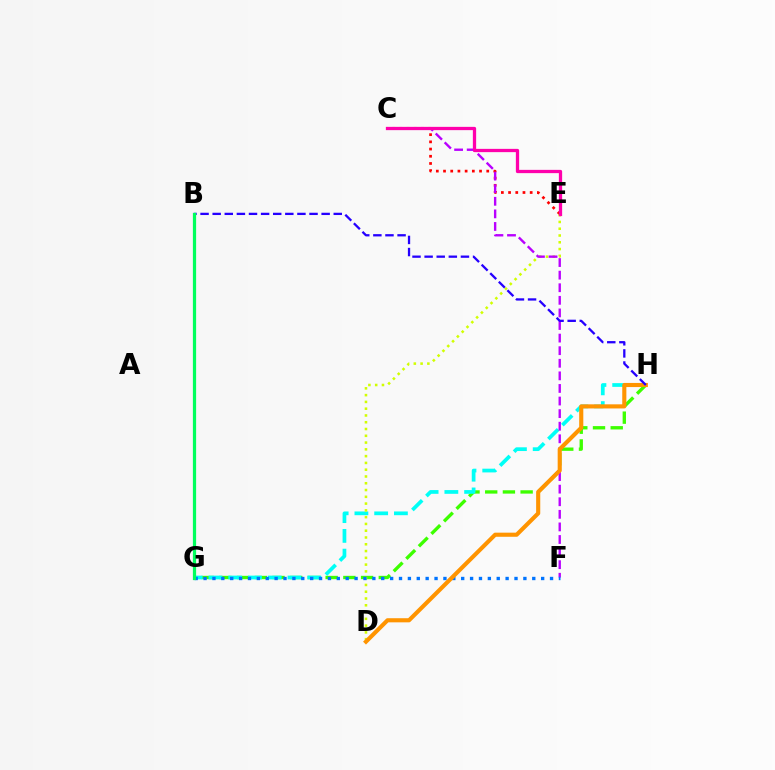{('C', 'E'): [{'color': '#ff0000', 'line_style': 'dotted', 'thickness': 1.96}, {'color': '#ff00ac', 'line_style': 'solid', 'thickness': 2.36}], ('G', 'H'): [{'color': '#3dff00', 'line_style': 'dashed', 'thickness': 2.41}, {'color': '#00fff6', 'line_style': 'dashed', 'thickness': 2.68}], ('D', 'E'): [{'color': '#d1ff00', 'line_style': 'dotted', 'thickness': 1.84}], ('C', 'F'): [{'color': '#b900ff', 'line_style': 'dashed', 'thickness': 1.71}], ('F', 'G'): [{'color': '#0074ff', 'line_style': 'dotted', 'thickness': 2.41}], ('D', 'H'): [{'color': '#ff9400', 'line_style': 'solid', 'thickness': 2.97}], ('B', 'H'): [{'color': '#2500ff', 'line_style': 'dashed', 'thickness': 1.64}], ('B', 'G'): [{'color': '#00ff5c', 'line_style': 'solid', 'thickness': 2.32}]}